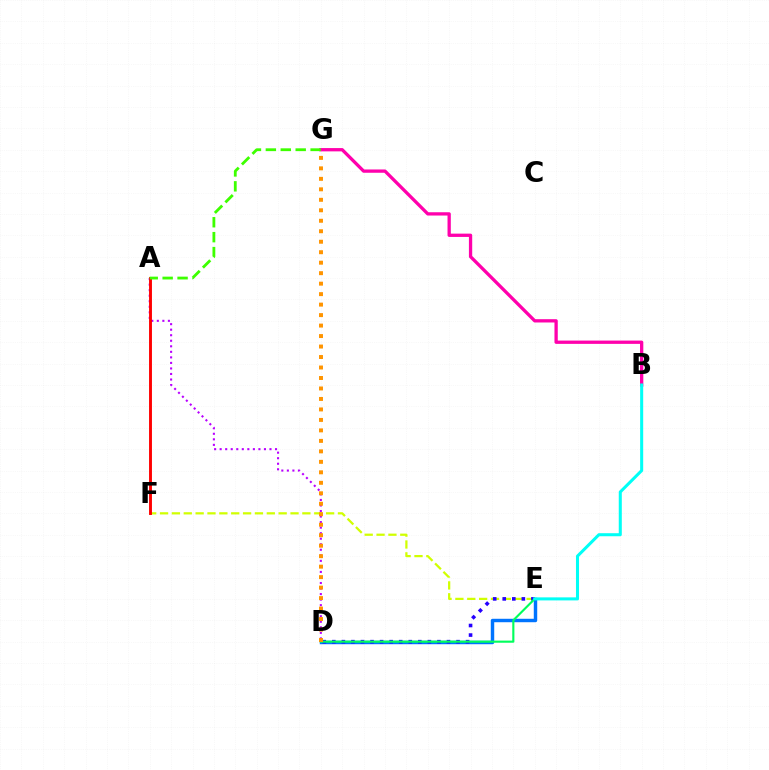{('D', 'E'): [{'color': '#0074ff', 'line_style': 'solid', 'thickness': 2.48}, {'color': '#2500ff', 'line_style': 'dotted', 'thickness': 2.6}, {'color': '#00ff5c', 'line_style': 'solid', 'thickness': 1.54}], ('E', 'F'): [{'color': '#d1ff00', 'line_style': 'dashed', 'thickness': 1.61}], ('B', 'G'): [{'color': '#ff00ac', 'line_style': 'solid', 'thickness': 2.37}], ('A', 'D'): [{'color': '#b900ff', 'line_style': 'dotted', 'thickness': 1.5}], ('A', 'F'): [{'color': '#ff0000', 'line_style': 'solid', 'thickness': 2.09}], ('B', 'E'): [{'color': '#00fff6', 'line_style': 'solid', 'thickness': 2.19}], ('D', 'G'): [{'color': '#ff9400', 'line_style': 'dotted', 'thickness': 2.85}], ('A', 'G'): [{'color': '#3dff00', 'line_style': 'dashed', 'thickness': 2.03}]}